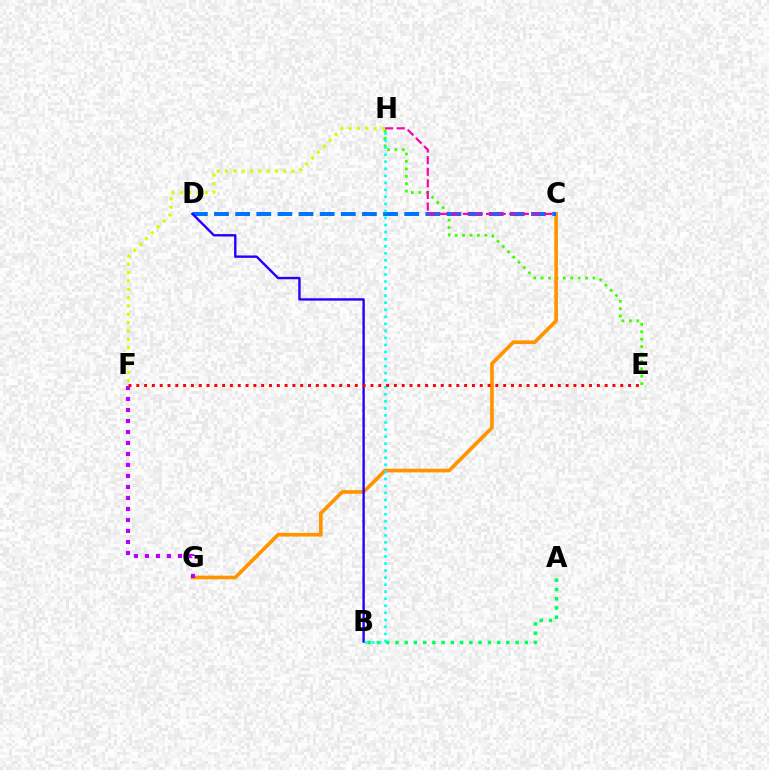{('E', 'H'): [{'color': '#3dff00', 'line_style': 'dotted', 'thickness': 2.01}], ('C', 'G'): [{'color': '#ff9400', 'line_style': 'solid', 'thickness': 2.65}], ('C', 'D'): [{'color': '#0074ff', 'line_style': 'dashed', 'thickness': 2.87}], ('B', 'D'): [{'color': '#2500ff', 'line_style': 'solid', 'thickness': 1.72}], ('A', 'B'): [{'color': '#00ff5c', 'line_style': 'dotted', 'thickness': 2.51}], ('F', 'G'): [{'color': '#b900ff', 'line_style': 'dotted', 'thickness': 2.99}], ('B', 'H'): [{'color': '#00fff6', 'line_style': 'dotted', 'thickness': 1.92}], ('F', 'H'): [{'color': '#d1ff00', 'line_style': 'dotted', 'thickness': 2.26}], ('C', 'H'): [{'color': '#ff00ac', 'line_style': 'dashed', 'thickness': 1.58}], ('E', 'F'): [{'color': '#ff0000', 'line_style': 'dotted', 'thickness': 2.12}]}